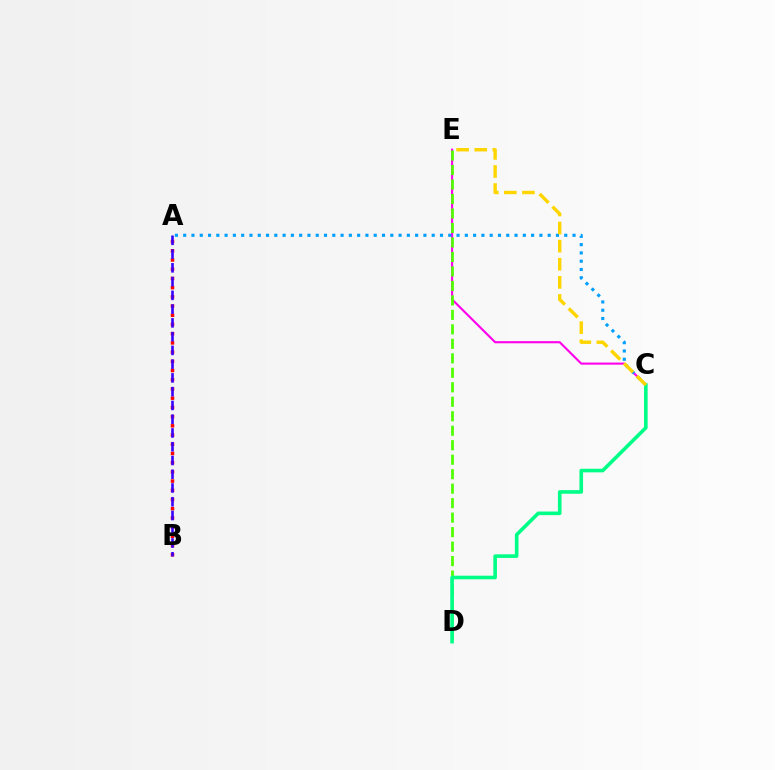{('C', 'E'): [{'color': '#ff00ed', 'line_style': 'solid', 'thickness': 1.53}, {'color': '#ffd500', 'line_style': 'dashed', 'thickness': 2.46}], ('A', 'C'): [{'color': '#009eff', 'line_style': 'dotted', 'thickness': 2.25}], ('D', 'E'): [{'color': '#4fff00', 'line_style': 'dashed', 'thickness': 1.97}], ('C', 'D'): [{'color': '#00ff86', 'line_style': 'solid', 'thickness': 2.6}], ('A', 'B'): [{'color': '#ff0000', 'line_style': 'dotted', 'thickness': 2.5}, {'color': '#3700ff', 'line_style': 'dashed', 'thickness': 1.87}]}